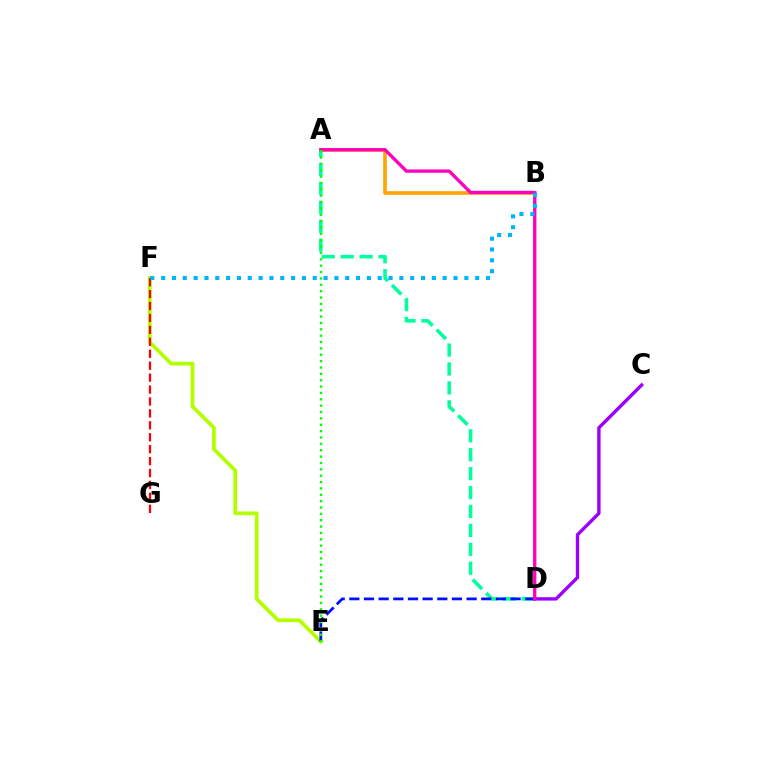{('A', 'B'): [{'color': '#ffa500', 'line_style': 'solid', 'thickness': 2.61}], ('A', 'D'): [{'color': '#00ff9d', 'line_style': 'dashed', 'thickness': 2.57}, {'color': '#ff00bd', 'line_style': 'solid', 'thickness': 2.41}], ('E', 'F'): [{'color': '#b3ff00', 'line_style': 'solid', 'thickness': 2.71}], ('C', 'D'): [{'color': '#9b00ff', 'line_style': 'solid', 'thickness': 2.43}], ('F', 'G'): [{'color': '#ff0000', 'line_style': 'dashed', 'thickness': 1.62}], ('D', 'E'): [{'color': '#0010ff', 'line_style': 'dashed', 'thickness': 1.99}], ('B', 'F'): [{'color': '#00b5ff', 'line_style': 'dotted', 'thickness': 2.94}], ('A', 'E'): [{'color': '#08ff00', 'line_style': 'dotted', 'thickness': 1.73}]}